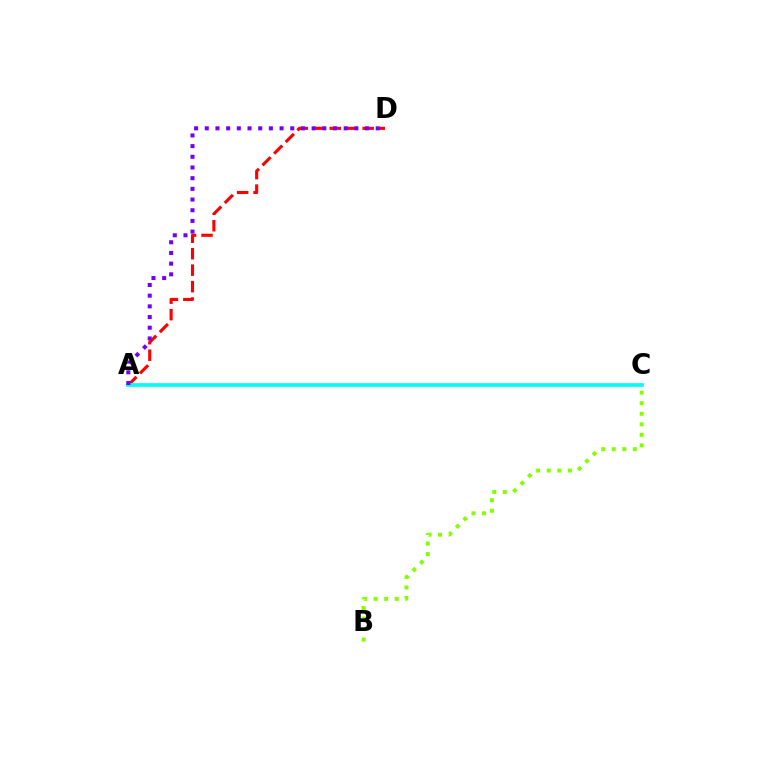{('B', 'C'): [{'color': '#84ff00', 'line_style': 'dotted', 'thickness': 2.87}], ('A', 'D'): [{'color': '#ff0000', 'line_style': 'dashed', 'thickness': 2.24}, {'color': '#7200ff', 'line_style': 'dotted', 'thickness': 2.9}], ('A', 'C'): [{'color': '#00fff6', 'line_style': 'solid', 'thickness': 2.66}]}